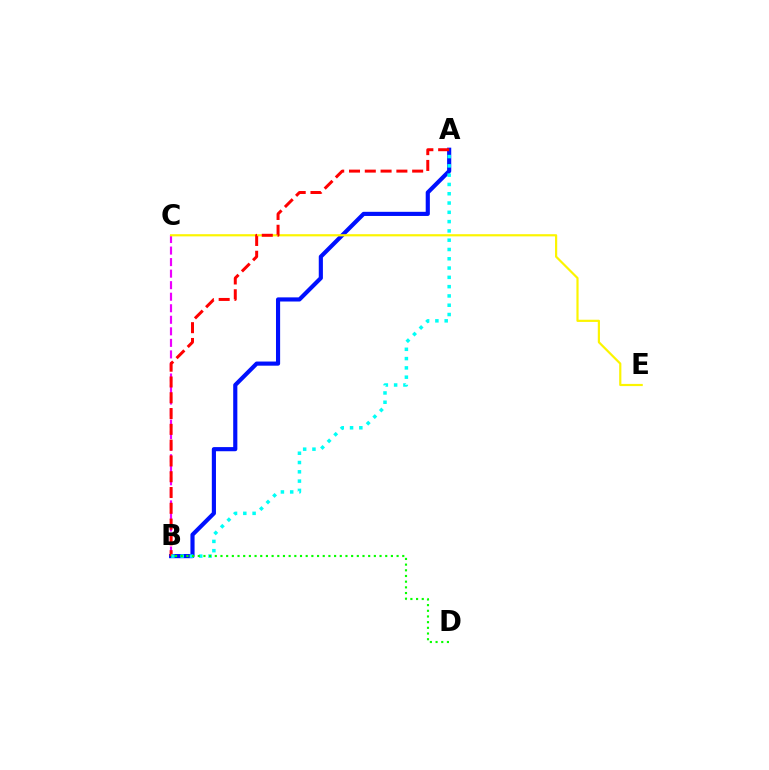{('B', 'C'): [{'color': '#ee00ff', 'line_style': 'dashed', 'thickness': 1.57}], ('A', 'B'): [{'color': '#0010ff', 'line_style': 'solid', 'thickness': 2.98}, {'color': '#ff0000', 'line_style': 'dashed', 'thickness': 2.15}, {'color': '#00fff6', 'line_style': 'dotted', 'thickness': 2.52}], ('C', 'E'): [{'color': '#fcf500', 'line_style': 'solid', 'thickness': 1.58}], ('B', 'D'): [{'color': '#08ff00', 'line_style': 'dotted', 'thickness': 1.54}]}